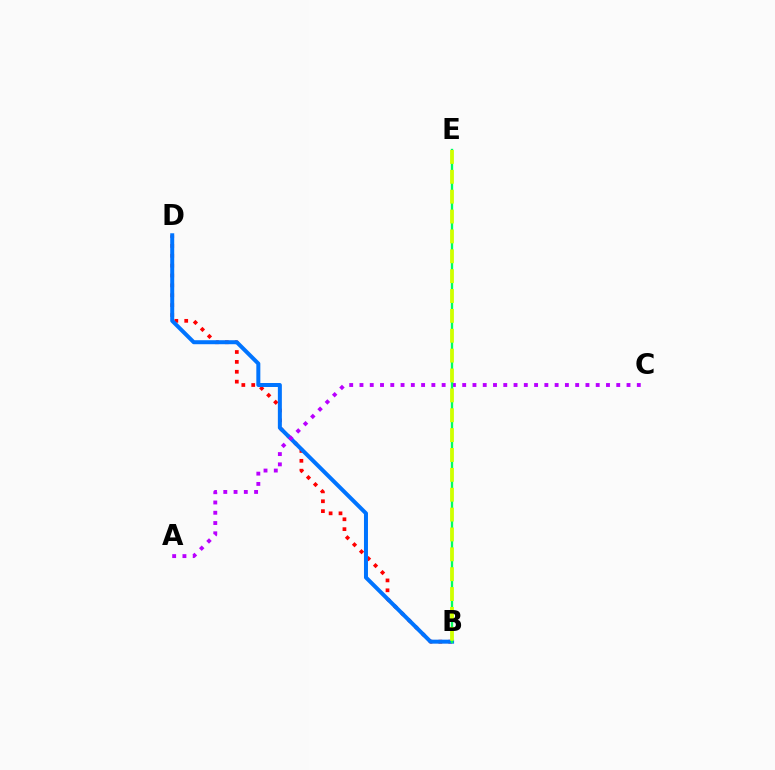{('B', 'D'): [{'color': '#ff0000', 'line_style': 'dotted', 'thickness': 2.69}, {'color': '#0074ff', 'line_style': 'solid', 'thickness': 2.88}], ('A', 'C'): [{'color': '#b900ff', 'line_style': 'dotted', 'thickness': 2.79}], ('B', 'E'): [{'color': '#00ff5c', 'line_style': 'solid', 'thickness': 1.69}, {'color': '#d1ff00', 'line_style': 'dashed', 'thickness': 2.7}]}